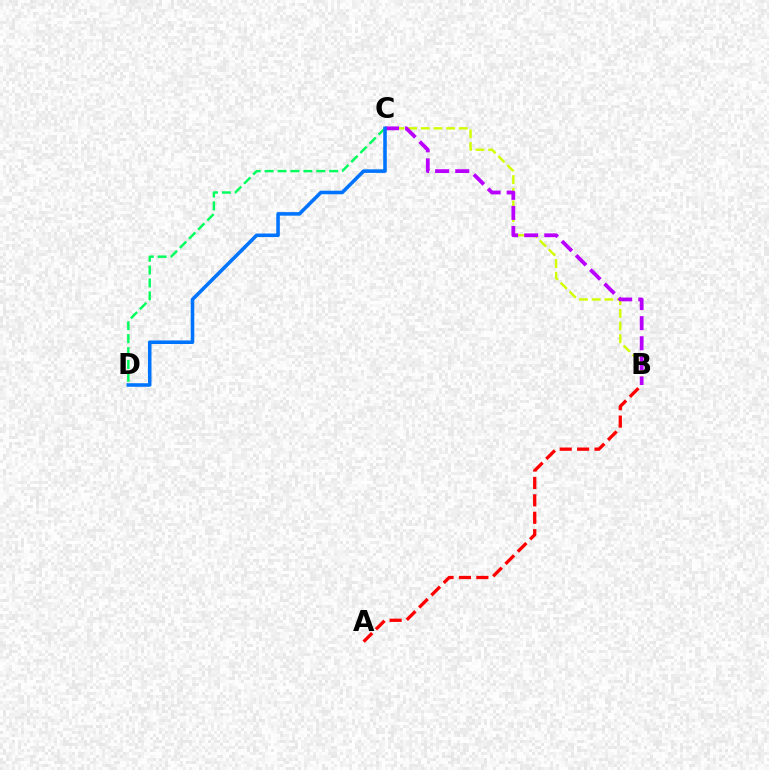{('B', 'C'): [{'color': '#d1ff00', 'line_style': 'dashed', 'thickness': 1.72}, {'color': '#b900ff', 'line_style': 'dashed', 'thickness': 2.73}], ('A', 'B'): [{'color': '#ff0000', 'line_style': 'dashed', 'thickness': 2.36}], ('C', 'D'): [{'color': '#00ff5c', 'line_style': 'dashed', 'thickness': 1.75}, {'color': '#0074ff', 'line_style': 'solid', 'thickness': 2.55}]}